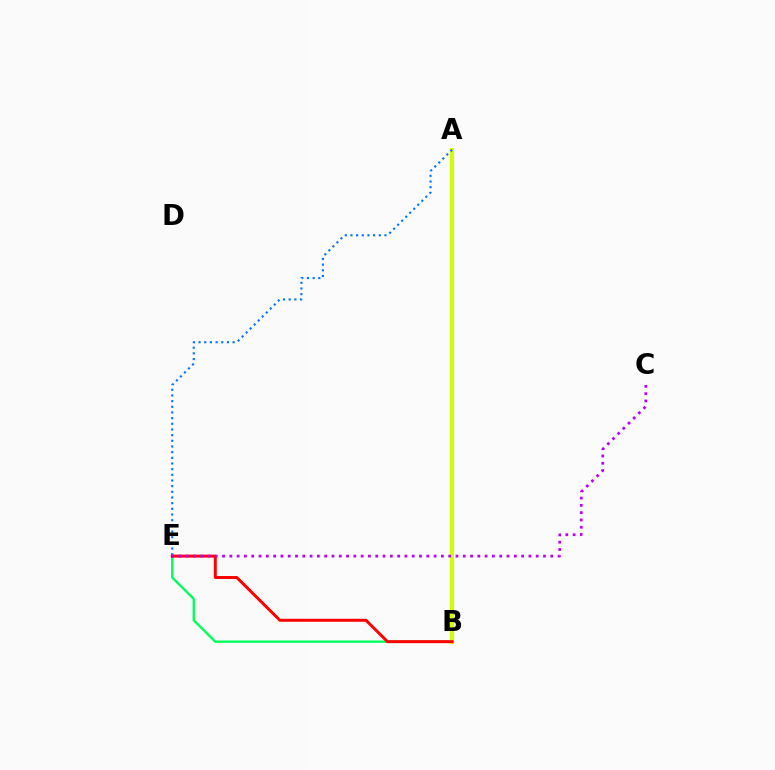{('B', 'E'): [{'color': '#00ff5c', 'line_style': 'solid', 'thickness': 1.7}, {'color': '#ff0000', 'line_style': 'solid', 'thickness': 2.14}], ('A', 'B'): [{'color': '#d1ff00', 'line_style': 'solid', 'thickness': 2.86}], ('A', 'E'): [{'color': '#0074ff', 'line_style': 'dotted', 'thickness': 1.54}], ('C', 'E'): [{'color': '#b900ff', 'line_style': 'dotted', 'thickness': 1.98}]}